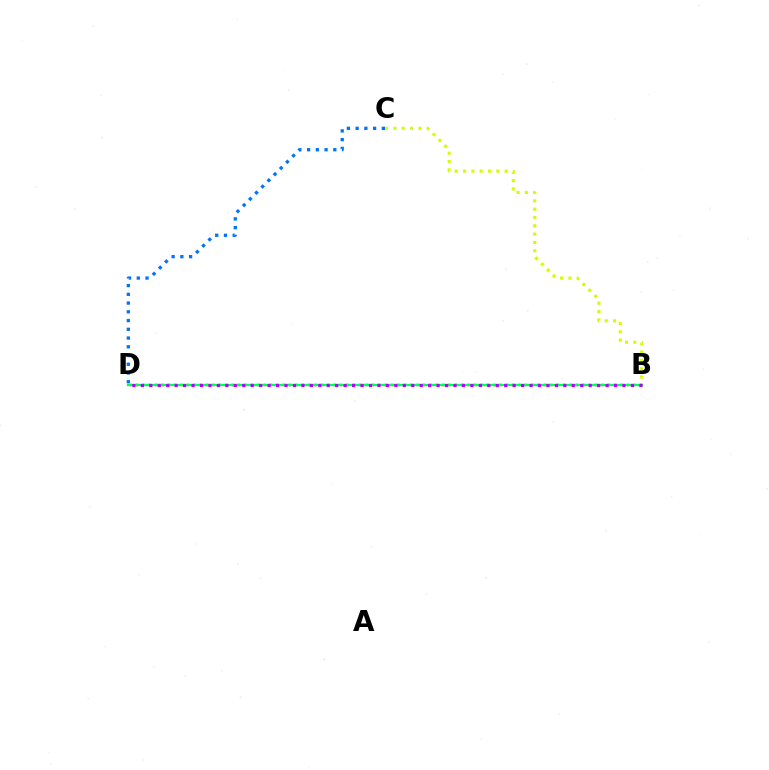{('B', 'C'): [{'color': '#d1ff00', 'line_style': 'dotted', 'thickness': 2.26}], ('C', 'D'): [{'color': '#0074ff', 'line_style': 'dotted', 'thickness': 2.37}], ('B', 'D'): [{'color': '#ff0000', 'line_style': 'dotted', 'thickness': 1.73}, {'color': '#00ff5c', 'line_style': 'solid', 'thickness': 1.68}, {'color': '#b900ff', 'line_style': 'dotted', 'thickness': 2.3}]}